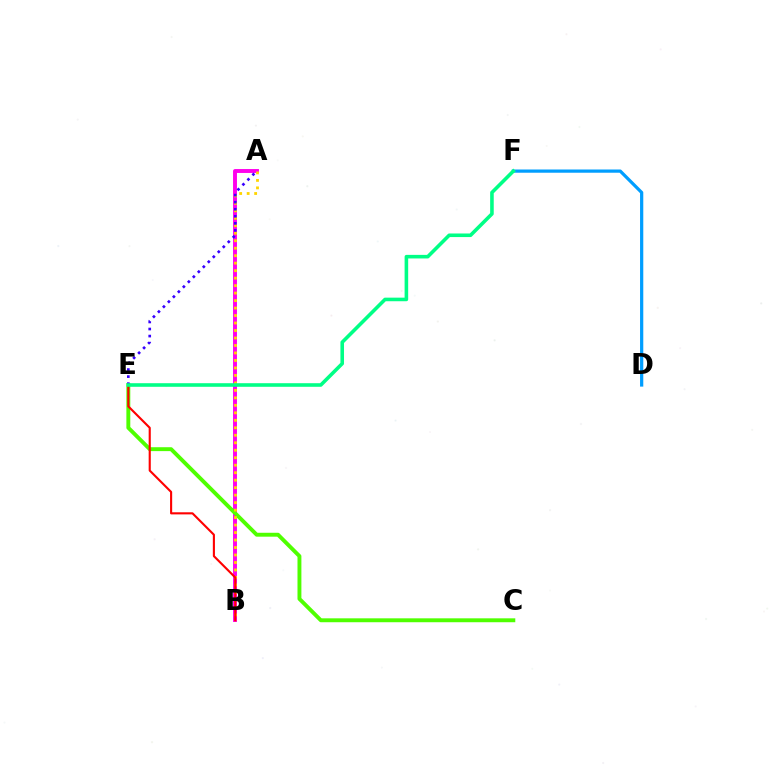{('A', 'B'): [{'color': '#ff00ed', 'line_style': 'solid', 'thickness': 2.82}, {'color': '#ffd500', 'line_style': 'dotted', 'thickness': 2.03}], ('C', 'E'): [{'color': '#4fff00', 'line_style': 'solid', 'thickness': 2.81}], ('B', 'E'): [{'color': '#ff0000', 'line_style': 'solid', 'thickness': 1.52}], ('A', 'E'): [{'color': '#3700ff', 'line_style': 'dotted', 'thickness': 1.92}], ('D', 'F'): [{'color': '#009eff', 'line_style': 'solid', 'thickness': 2.33}], ('E', 'F'): [{'color': '#00ff86', 'line_style': 'solid', 'thickness': 2.58}]}